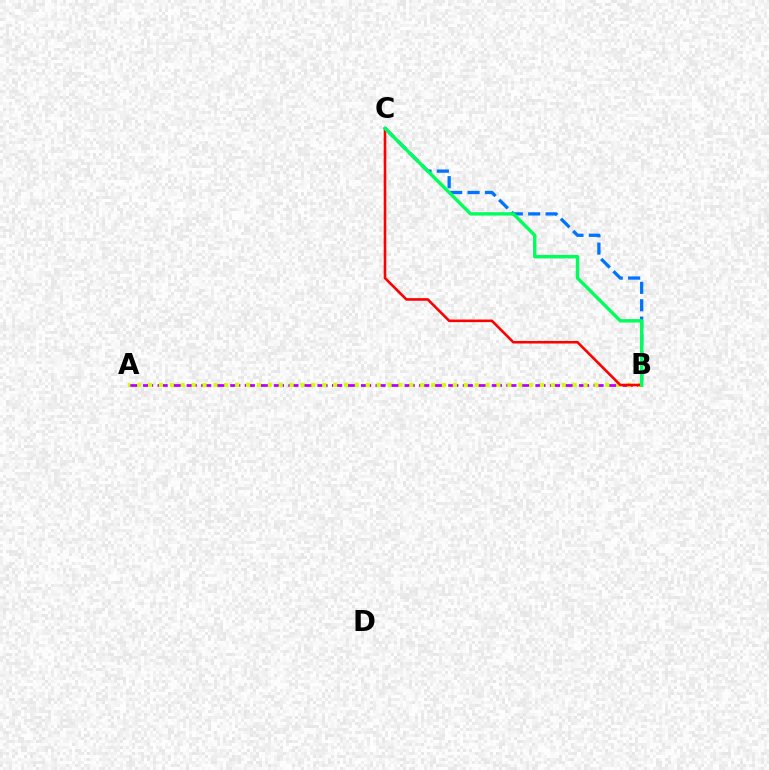{('A', 'B'): [{'color': '#b900ff', 'line_style': 'dashed', 'thickness': 1.97}, {'color': '#d1ff00', 'line_style': 'dotted', 'thickness': 2.96}], ('B', 'C'): [{'color': '#0074ff', 'line_style': 'dashed', 'thickness': 2.36}, {'color': '#ff0000', 'line_style': 'solid', 'thickness': 1.87}, {'color': '#00ff5c', 'line_style': 'solid', 'thickness': 2.45}]}